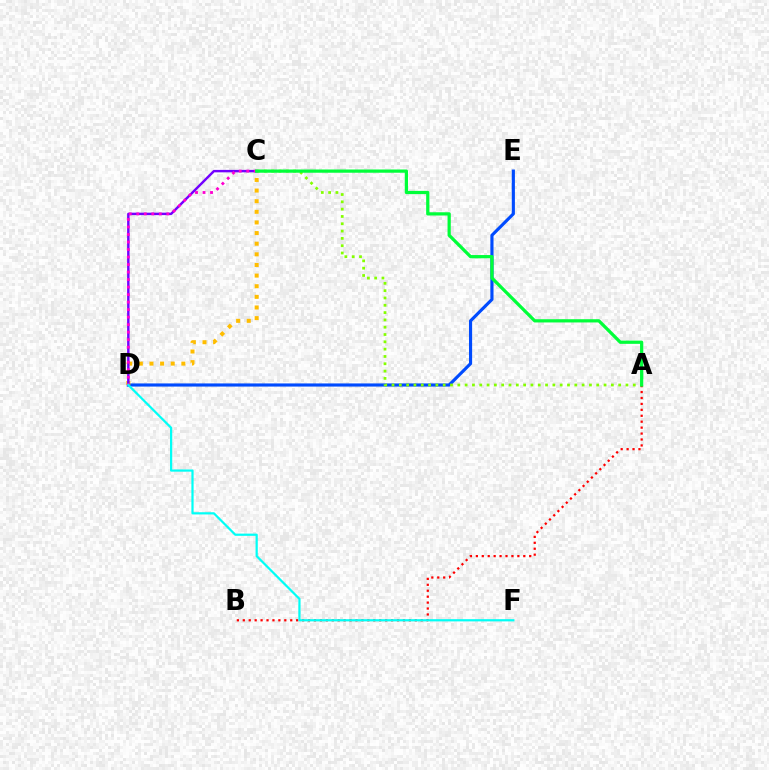{('D', 'E'): [{'color': '#004bff', 'line_style': 'solid', 'thickness': 2.26}], ('C', 'D'): [{'color': '#ffbd00', 'line_style': 'dotted', 'thickness': 2.89}, {'color': '#7200ff', 'line_style': 'solid', 'thickness': 1.76}, {'color': '#ff00cf', 'line_style': 'dotted', 'thickness': 2.04}], ('A', 'C'): [{'color': '#84ff00', 'line_style': 'dotted', 'thickness': 1.99}, {'color': '#00ff39', 'line_style': 'solid', 'thickness': 2.33}], ('A', 'B'): [{'color': '#ff0000', 'line_style': 'dotted', 'thickness': 1.61}], ('D', 'F'): [{'color': '#00fff6', 'line_style': 'solid', 'thickness': 1.59}]}